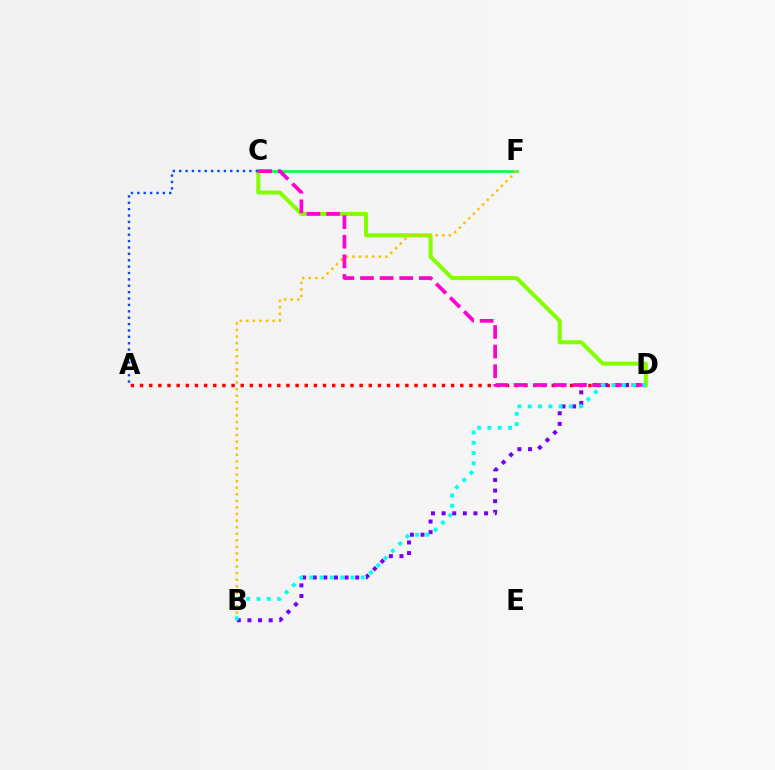{('A', 'D'): [{'color': '#ff0000', 'line_style': 'dotted', 'thickness': 2.49}], ('C', 'D'): [{'color': '#84ff00', 'line_style': 'solid', 'thickness': 2.91}, {'color': '#ff00cf', 'line_style': 'dashed', 'thickness': 2.67}], ('B', 'D'): [{'color': '#7200ff', 'line_style': 'dotted', 'thickness': 2.88}, {'color': '#00fff6', 'line_style': 'dotted', 'thickness': 2.79}], ('C', 'F'): [{'color': '#00ff39', 'line_style': 'solid', 'thickness': 1.87}], ('A', 'C'): [{'color': '#004bff', 'line_style': 'dotted', 'thickness': 1.73}], ('B', 'F'): [{'color': '#ffbd00', 'line_style': 'dotted', 'thickness': 1.79}]}